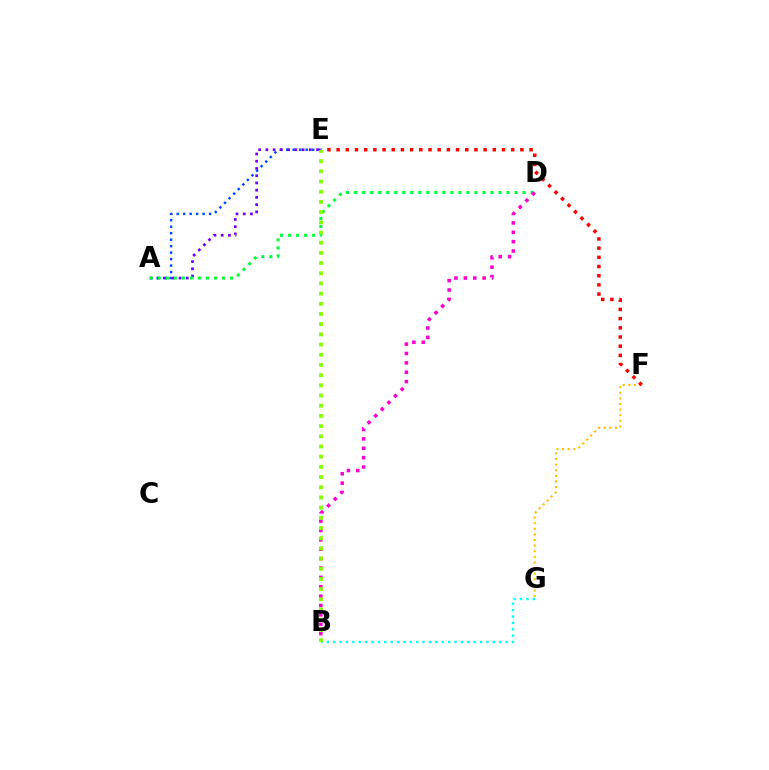{('F', 'G'): [{'color': '#ffbd00', 'line_style': 'dotted', 'thickness': 1.53}], ('A', 'E'): [{'color': '#004bff', 'line_style': 'dotted', 'thickness': 1.76}, {'color': '#7200ff', 'line_style': 'dotted', 'thickness': 1.97}], ('B', 'G'): [{'color': '#00fff6', 'line_style': 'dotted', 'thickness': 1.73}], ('E', 'F'): [{'color': '#ff0000', 'line_style': 'dotted', 'thickness': 2.5}], ('A', 'D'): [{'color': '#00ff39', 'line_style': 'dotted', 'thickness': 2.18}], ('B', 'D'): [{'color': '#ff00cf', 'line_style': 'dotted', 'thickness': 2.55}], ('B', 'E'): [{'color': '#84ff00', 'line_style': 'dotted', 'thickness': 2.77}]}